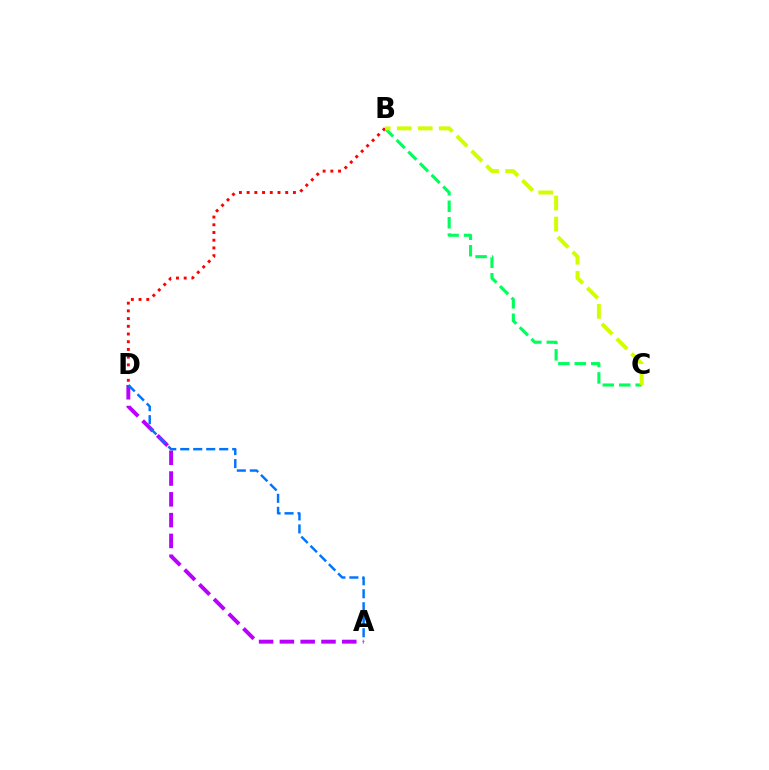{('B', 'C'): [{'color': '#00ff5c', 'line_style': 'dashed', 'thickness': 2.24}, {'color': '#d1ff00', 'line_style': 'dashed', 'thickness': 2.85}], ('B', 'D'): [{'color': '#ff0000', 'line_style': 'dotted', 'thickness': 2.1}], ('A', 'D'): [{'color': '#b900ff', 'line_style': 'dashed', 'thickness': 2.83}, {'color': '#0074ff', 'line_style': 'dashed', 'thickness': 1.77}]}